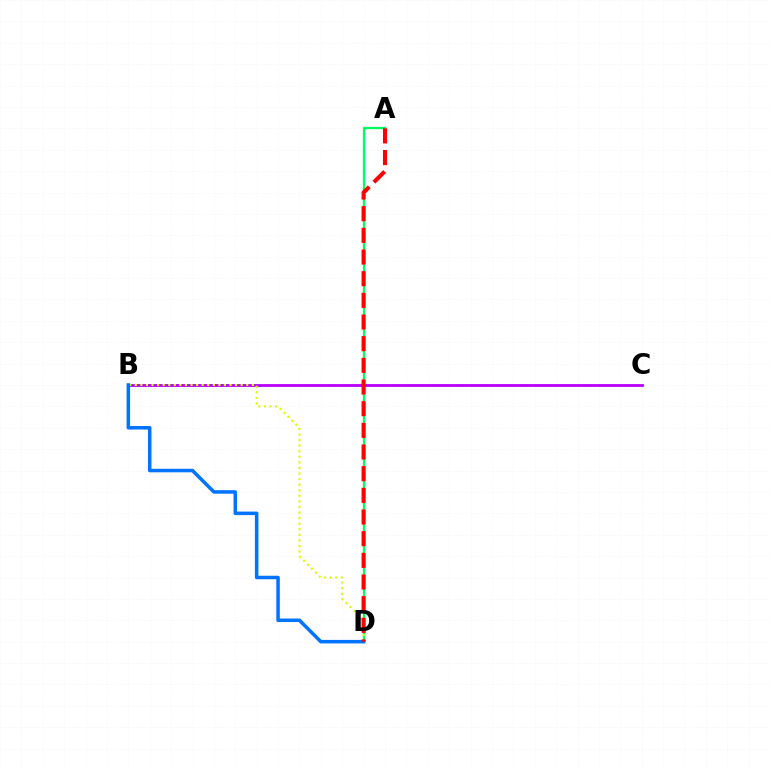{('B', 'C'): [{'color': '#b900ff', 'line_style': 'solid', 'thickness': 2.02}], ('A', 'D'): [{'color': '#00ff5c', 'line_style': 'solid', 'thickness': 1.65}, {'color': '#ff0000', 'line_style': 'dashed', 'thickness': 2.94}], ('B', 'D'): [{'color': '#d1ff00', 'line_style': 'dotted', 'thickness': 1.51}, {'color': '#0074ff', 'line_style': 'solid', 'thickness': 2.53}]}